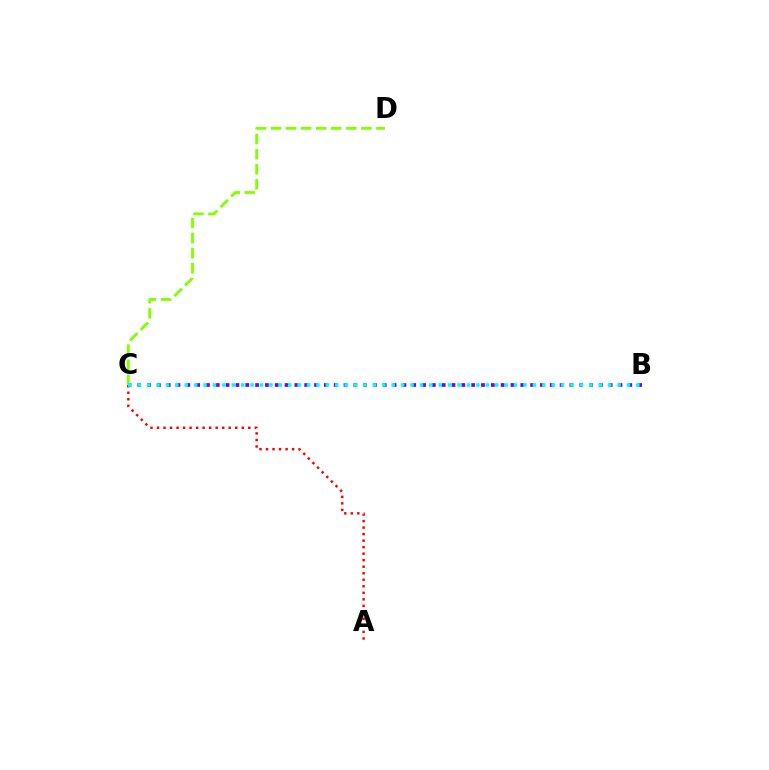{('A', 'C'): [{'color': '#ff0000', 'line_style': 'dotted', 'thickness': 1.77}], ('B', 'C'): [{'color': '#7200ff', 'line_style': 'dotted', 'thickness': 2.67}, {'color': '#00fff6', 'line_style': 'dotted', 'thickness': 2.56}], ('C', 'D'): [{'color': '#84ff00', 'line_style': 'dashed', 'thickness': 2.05}]}